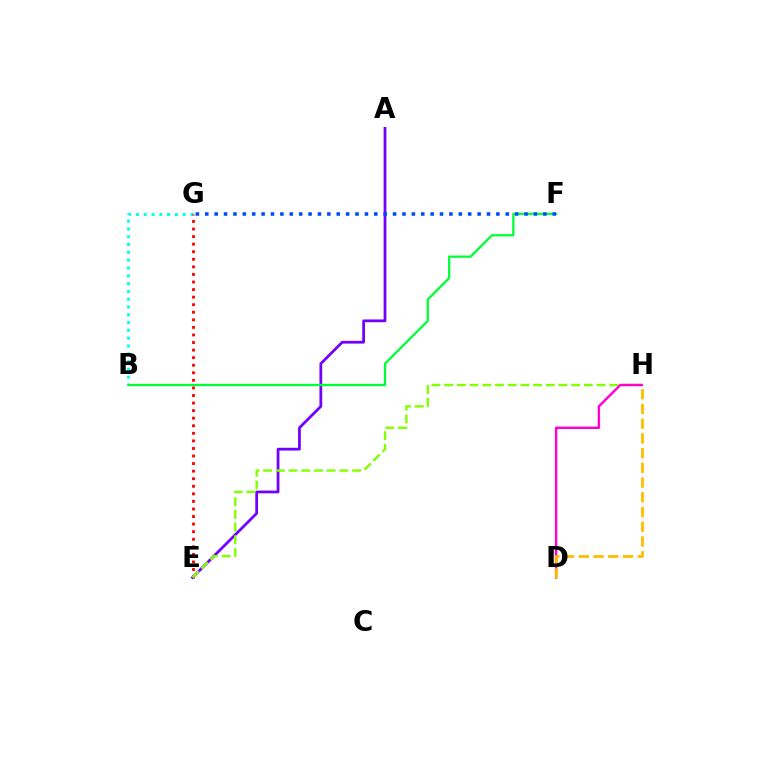{('B', 'G'): [{'color': '#00fff6', 'line_style': 'dotted', 'thickness': 2.12}], ('E', 'G'): [{'color': '#ff0000', 'line_style': 'dotted', 'thickness': 2.06}], ('A', 'E'): [{'color': '#7200ff', 'line_style': 'solid', 'thickness': 1.99}], ('E', 'H'): [{'color': '#84ff00', 'line_style': 'dashed', 'thickness': 1.73}], ('B', 'F'): [{'color': '#00ff39', 'line_style': 'solid', 'thickness': 1.64}], ('F', 'G'): [{'color': '#004bff', 'line_style': 'dotted', 'thickness': 2.55}], ('D', 'H'): [{'color': '#ff00cf', 'line_style': 'solid', 'thickness': 1.74}, {'color': '#ffbd00', 'line_style': 'dashed', 'thickness': 2.0}]}